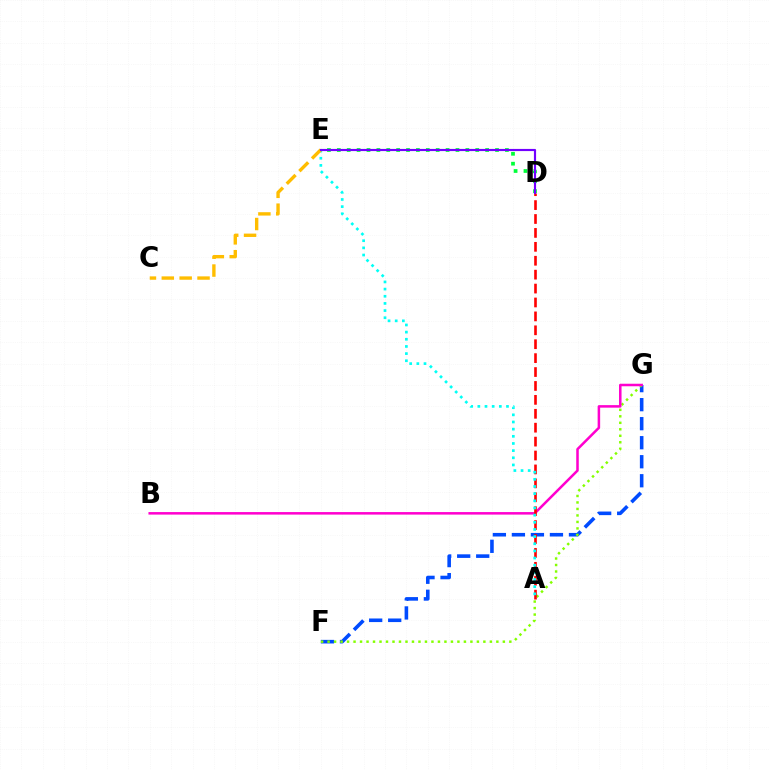{('F', 'G'): [{'color': '#004bff', 'line_style': 'dashed', 'thickness': 2.58}, {'color': '#84ff00', 'line_style': 'dotted', 'thickness': 1.76}], ('D', 'E'): [{'color': '#00ff39', 'line_style': 'dotted', 'thickness': 2.69}, {'color': '#7200ff', 'line_style': 'solid', 'thickness': 1.55}], ('B', 'G'): [{'color': '#ff00cf', 'line_style': 'solid', 'thickness': 1.82}], ('A', 'D'): [{'color': '#ff0000', 'line_style': 'dashed', 'thickness': 1.89}], ('A', 'E'): [{'color': '#00fff6', 'line_style': 'dotted', 'thickness': 1.94}], ('C', 'E'): [{'color': '#ffbd00', 'line_style': 'dashed', 'thickness': 2.43}]}